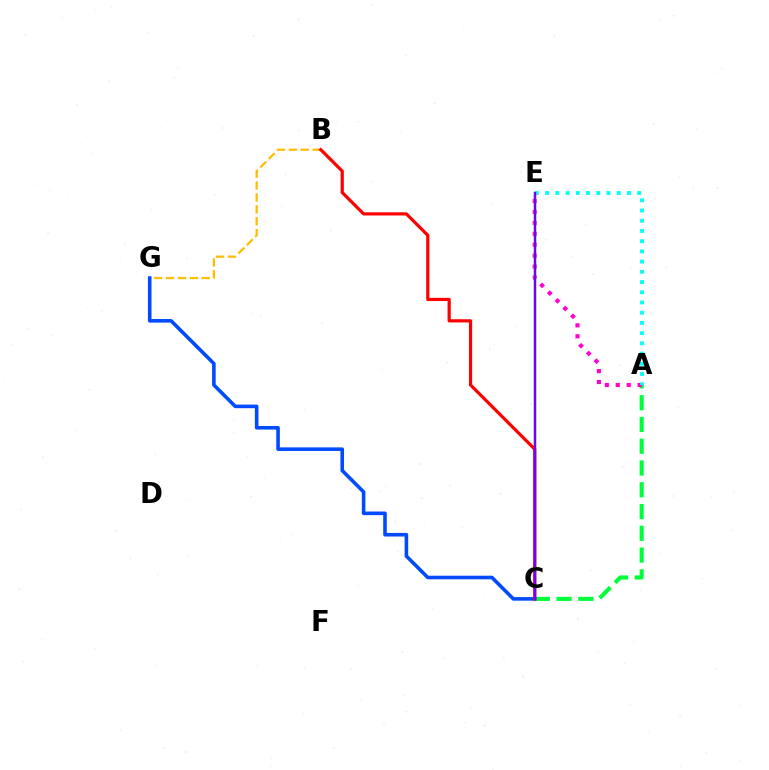{('A', 'C'): [{'color': '#00ff39', 'line_style': 'dashed', 'thickness': 2.96}], ('B', 'G'): [{'color': '#ffbd00', 'line_style': 'dashed', 'thickness': 1.62}], ('C', 'G'): [{'color': '#004bff', 'line_style': 'solid', 'thickness': 2.58}], ('A', 'E'): [{'color': '#ff00cf', 'line_style': 'dotted', 'thickness': 2.97}, {'color': '#00fff6', 'line_style': 'dotted', 'thickness': 2.78}], ('C', 'E'): [{'color': '#84ff00', 'line_style': 'solid', 'thickness': 1.79}, {'color': '#7200ff', 'line_style': 'solid', 'thickness': 1.71}], ('B', 'C'): [{'color': '#ff0000', 'line_style': 'solid', 'thickness': 2.3}]}